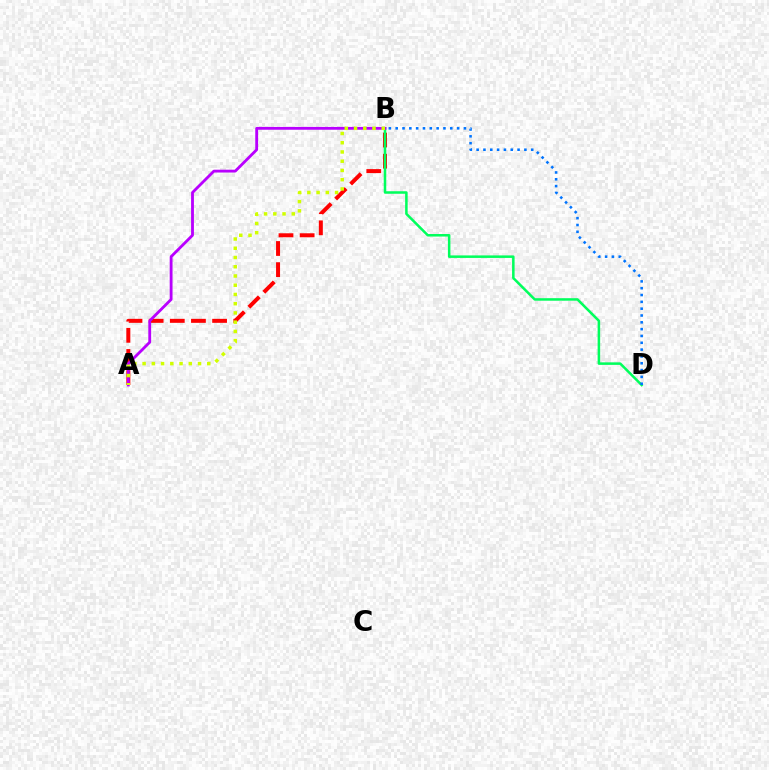{('A', 'B'): [{'color': '#ff0000', 'line_style': 'dashed', 'thickness': 2.87}, {'color': '#b900ff', 'line_style': 'solid', 'thickness': 2.03}, {'color': '#d1ff00', 'line_style': 'dotted', 'thickness': 2.51}], ('B', 'D'): [{'color': '#00ff5c', 'line_style': 'solid', 'thickness': 1.82}, {'color': '#0074ff', 'line_style': 'dotted', 'thickness': 1.85}]}